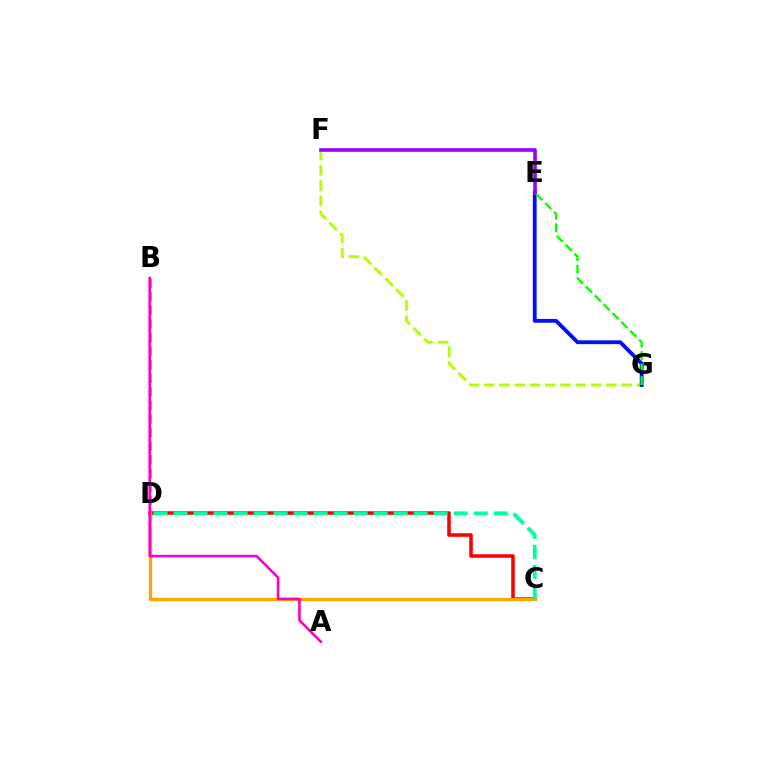{('F', 'G'): [{'color': '#b3ff00', 'line_style': 'dashed', 'thickness': 2.07}], ('E', 'G'): [{'color': '#0010ff', 'line_style': 'solid', 'thickness': 2.75}, {'color': '#08ff00', 'line_style': 'dashed', 'thickness': 1.7}], ('C', 'D'): [{'color': '#ff0000', 'line_style': 'solid', 'thickness': 2.55}, {'color': '#ffa500', 'line_style': 'solid', 'thickness': 2.34}, {'color': '#00ff9d', 'line_style': 'dashed', 'thickness': 2.72}], ('B', 'D'): [{'color': '#00b5ff', 'line_style': 'dashed', 'thickness': 1.84}], ('E', 'F'): [{'color': '#9b00ff', 'line_style': 'solid', 'thickness': 2.59}], ('A', 'B'): [{'color': '#ff00bd', 'line_style': 'solid', 'thickness': 1.86}]}